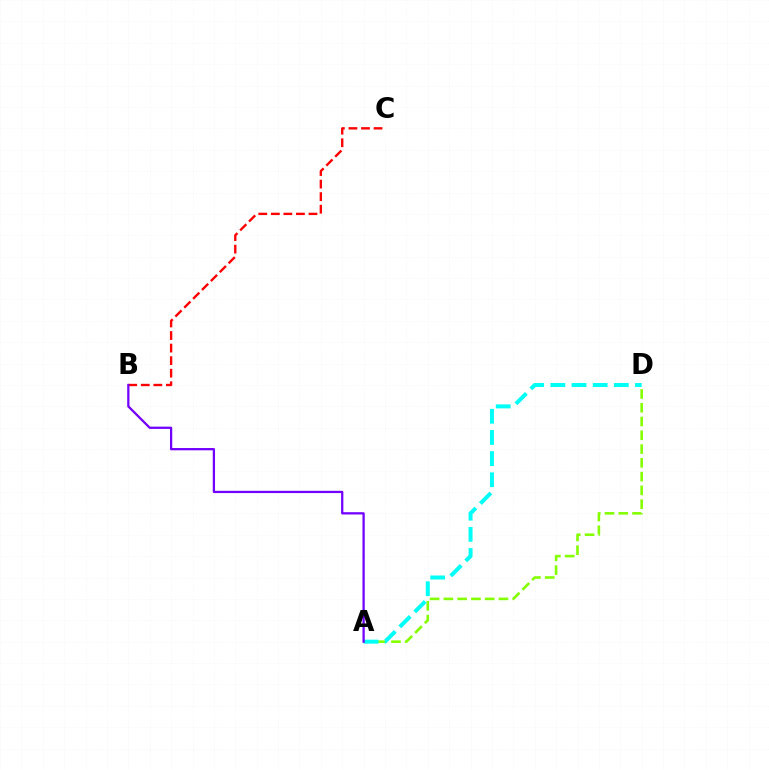{('B', 'C'): [{'color': '#ff0000', 'line_style': 'dashed', 'thickness': 1.71}], ('A', 'D'): [{'color': '#84ff00', 'line_style': 'dashed', 'thickness': 1.87}, {'color': '#00fff6', 'line_style': 'dashed', 'thickness': 2.87}], ('A', 'B'): [{'color': '#7200ff', 'line_style': 'solid', 'thickness': 1.63}]}